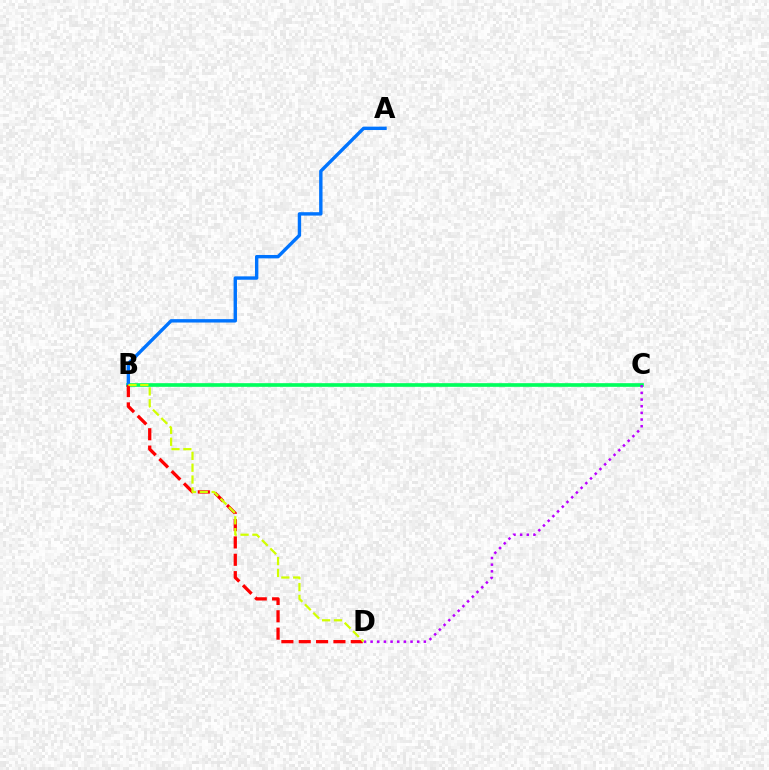{('B', 'C'): [{'color': '#00ff5c', 'line_style': 'solid', 'thickness': 2.64}], ('A', 'B'): [{'color': '#0074ff', 'line_style': 'solid', 'thickness': 2.44}], ('B', 'D'): [{'color': '#ff0000', 'line_style': 'dashed', 'thickness': 2.36}, {'color': '#d1ff00', 'line_style': 'dashed', 'thickness': 1.61}], ('C', 'D'): [{'color': '#b900ff', 'line_style': 'dotted', 'thickness': 1.81}]}